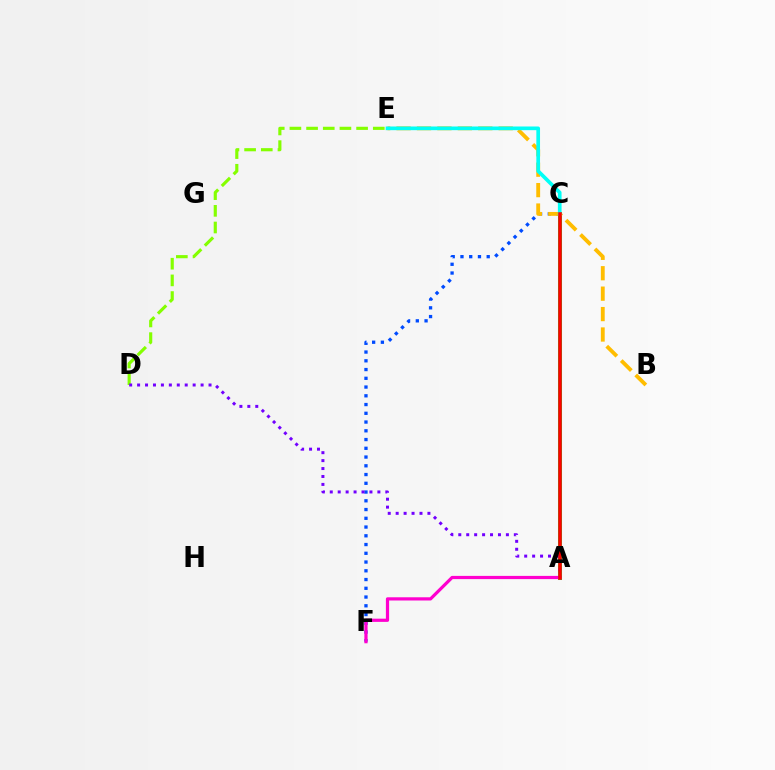{('C', 'F'): [{'color': '#004bff', 'line_style': 'dotted', 'thickness': 2.38}], ('D', 'E'): [{'color': '#84ff00', 'line_style': 'dashed', 'thickness': 2.27}], ('A', 'C'): [{'color': '#00ff39', 'line_style': 'solid', 'thickness': 2.9}, {'color': '#ff0000', 'line_style': 'solid', 'thickness': 2.55}], ('B', 'E'): [{'color': '#ffbd00', 'line_style': 'dashed', 'thickness': 2.77}], ('C', 'E'): [{'color': '#00fff6', 'line_style': 'solid', 'thickness': 2.65}], ('A', 'F'): [{'color': '#ff00cf', 'line_style': 'solid', 'thickness': 2.31}], ('A', 'D'): [{'color': '#7200ff', 'line_style': 'dotted', 'thickness': 2.16}]}